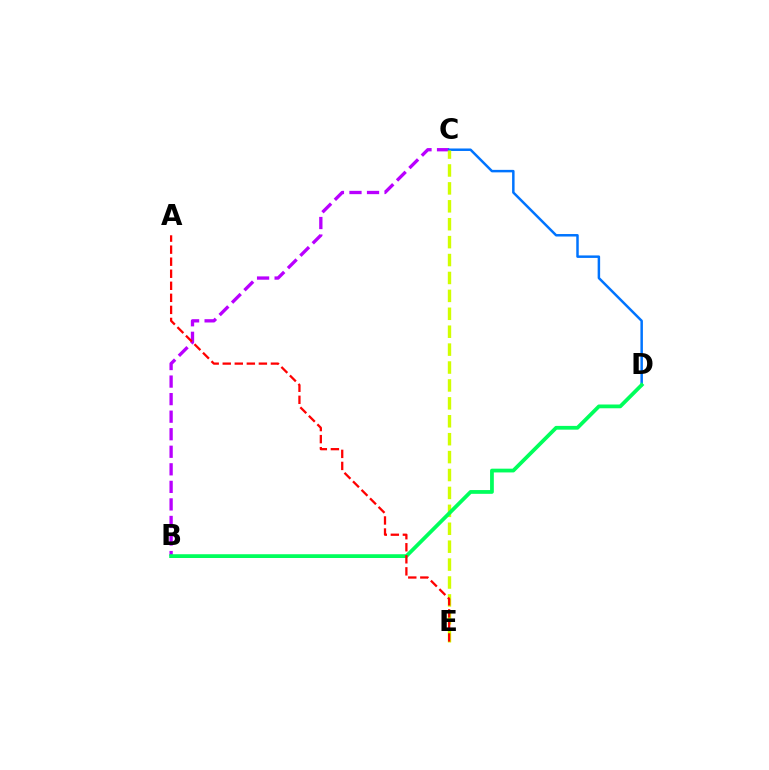{('B', 'C'): [{'color': '#b900ff', 'line_style': 'dashed', 'thickness': 2.38}], ('C', 'D'): [{'color': '#0074ff', 'line_style': 'solid', 'thickness': 1.79}], ('C', 'E'): [{'color': '#d1ff00', 'line_style': 'dashed', 'thickness': 2.43}], ('B', 'D'): [{'color': '#00ff5c', 'line_style': 'solid', 'thickness': 2.71}], ('A', 'E'): [{'color': '#ff0000', 'line_style': 'dashed', 'thickness': 1.64}]}